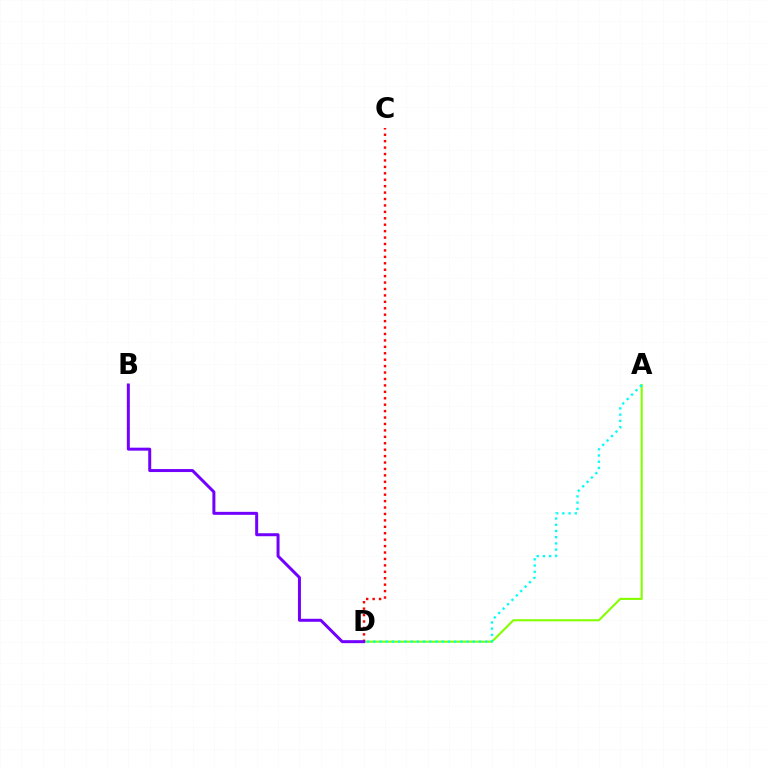{('A', 'D'): [{'color': '#84ff00', 'line_style': 'solid', 'thickness': 1.51}, {'color': '#00fff6', 'line_style': 'dotted', 'thickness': 1.69}], ('C', 'D'): [{'color': '#ff0000', 'line_style': 'dotted', 'thickness': 1.75}], ('B', 'D'): [{'color': '#7200ff', 'line_style': 'solid', 'thickness': 2.15}]}